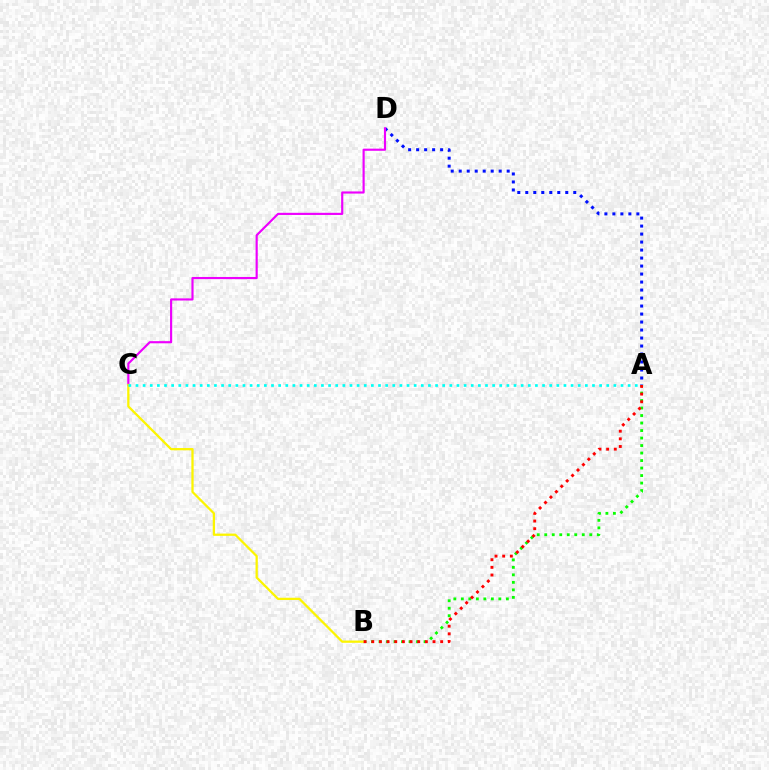{('A', 'D'): [{'color': '#0010ff', 'line_style': 'dotted', 'thickness': 2.17}], ('A', 'B'): [{'color': '#08ff00', 'line_style': 'dotted', 'thickness': 2.04}, {'color': '#ff0000', 'line_style': 'dotted', 'thickness': 2.08}], ('C', 'D'): [{'color': '#ee00ff', 'line_style': 'solid', 'thickness': 1.55}], ('B', 'C'): [{'color': '#fcf500', 'line_style': 'solid', 'thickness': 1.64}], ('A', 'C'): [{'color': '#00fff6', 'line_style': 'dotted', 'thickness': 1.94}]}